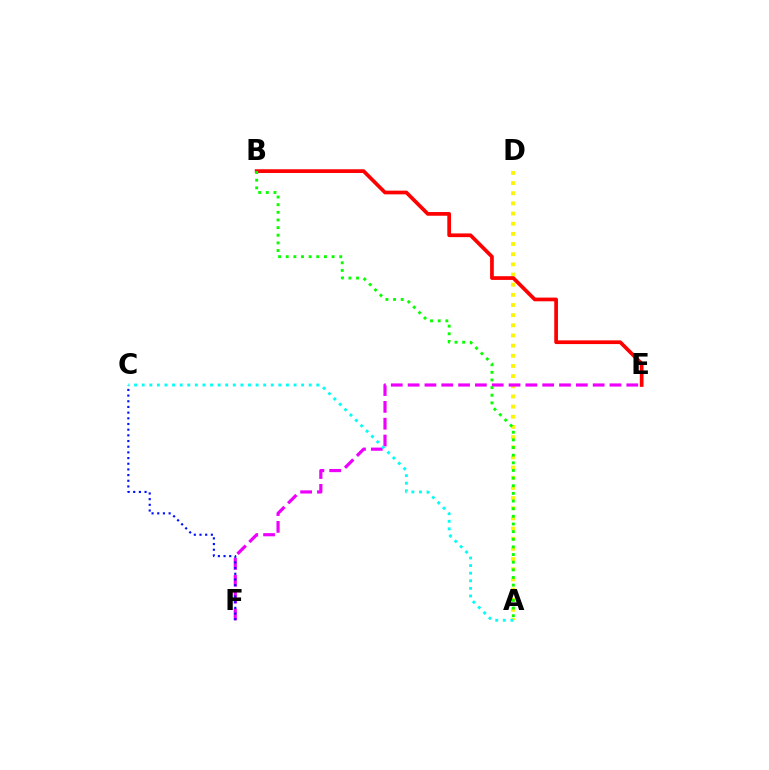{('A', 'D'): [{'color': '#fcf500', 'line_style': 'dotted', 'thickness': 2.76}], ('B', 'E'): [{'color': '#ff0000', 'line_style': 'solid', 'thickness': 2.67}], ('E', 'F'): [{'color': '#ee00ff', 'line_style': 'dashed', 'thickness': 2.29}], ('C', 'F'): [{'color': '#0010ff', 'line_style': 'dotted', 'thickness': 1.54}], ('A', 'C'): [{'color': '#00fff6', 'line_style': 'dotted', 'thickness': 2.06}], ('A', 'B'): [{'color': '#08ff00', 'line_style': 'dotted', 'thickness': 2.08}]}